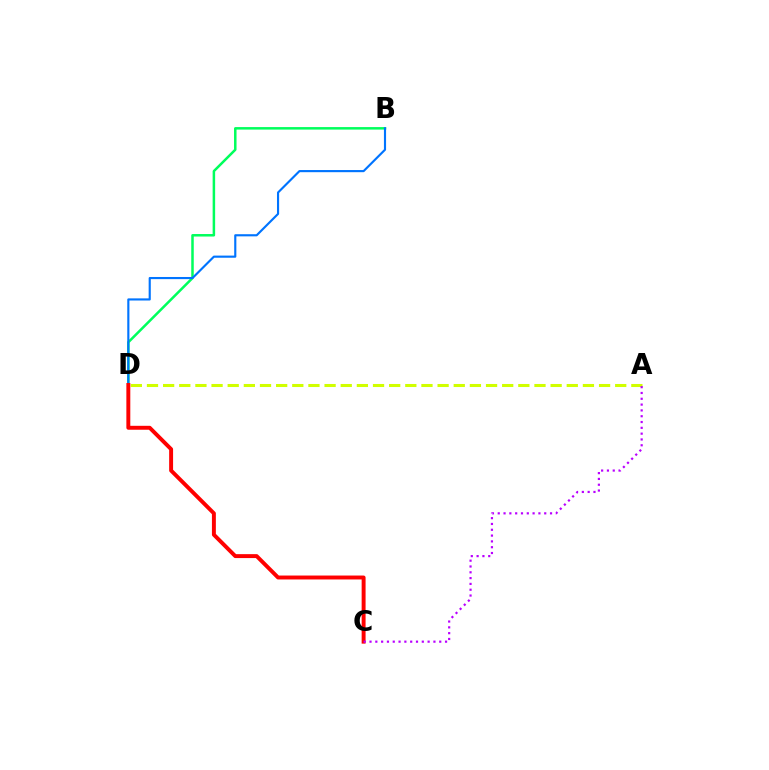{('B', 'D'): [{'color': '#00ff5c', 'line_style': 'solid', 'thickness': 1.8}, {'color': '#0074ff', 'line_style': 'solid', 'thickness': 1.54}], ('A', 'D'): [{'color': '#d1ff00', 'line_style': 'dashed', 'thickness': 2.19}], ('C', 'D'): [{'color': '#ff0000', 'line_style': 'solid', 'thickness': 2.83}], ('A', 'C'): [{'color': '#b900ff', 'line_style': 'dotted', 'thickness': 1.58}]}